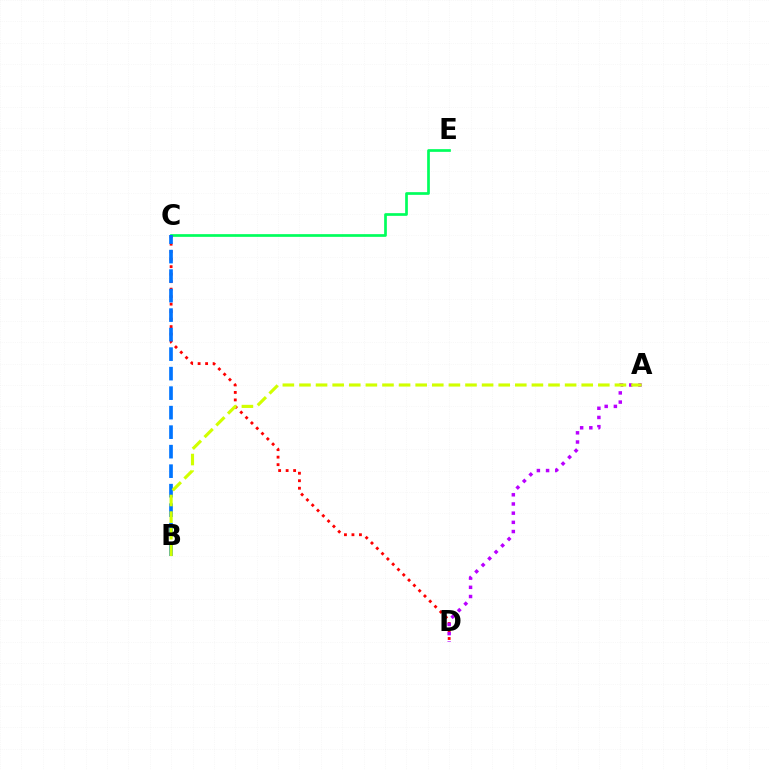{('C', 'E'): [{'color': '#00ff5c', 'line_style': 'solid', 'thickness': 1.94}], ('C', 'D'): [{'color': '#ff0000', 'line_style': 'dotted', 'thickness': 2.04}], ('B', 'C'): [{'color': '#0074ff', 'line_style': 'dashed', 'thickness': 2.65}], ('A', 'D'): [{'color': '#b900ff', 'line_style': 'dotted', 'thickness': 2.5}], ('A', 'B'): [{'color': '#d1ff00', 'line_style': 'dashed', 'thickness': 2.26}]}